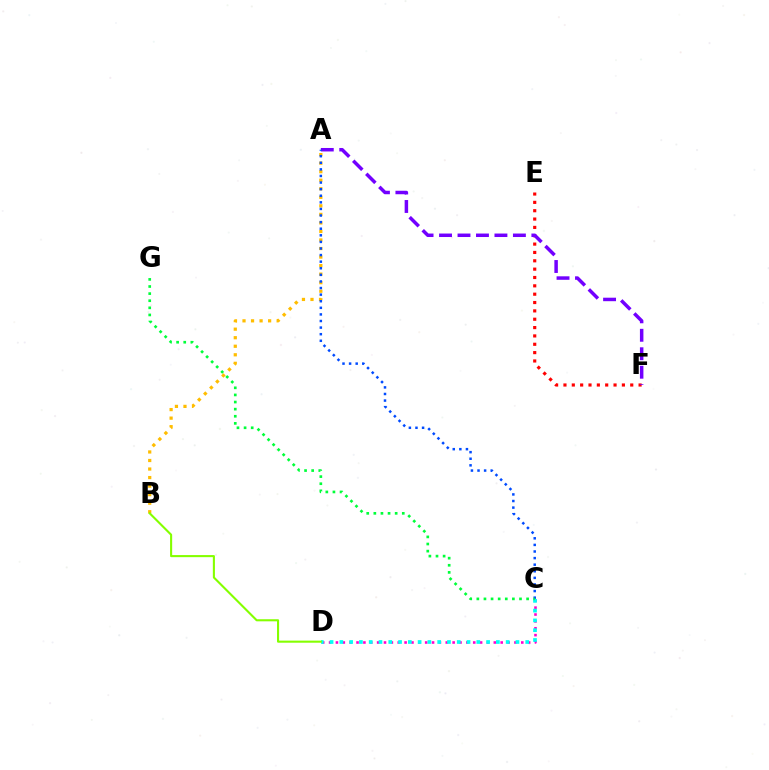{('C', 'D'): [{'color': '#ff00cf', 'line_style': 'dotted', 'thickness': 1.87}, {'color': '#00fff6', 'line_style': 'dotted', 'thickness': 2.66}], ('A', 'B'): [{'color': '#ffbd00', 'line_style': 'dotted', 'thickness': 2.32}], ('E', 'F'): [{'color': '#ff0000', 'line_style': 'dotted', 'thickness': 2.27}], ('A', 'F'): [{'color': '#7200ff', 'line_style': 'dashed', 'thickness': 2.51}], ('A', 'C'): [{'color': '#004bff', 'line_style': 'dotted', 'thickness': 1.79}], ('B', 'D'): [{'color': '#84ff00', 'line_style': 'solid', 'thickness': 1.51}], ('C', 'G'): [{'color': '#00ff39', 'line_style': 'dotted', 'thickness': 1.93}]}